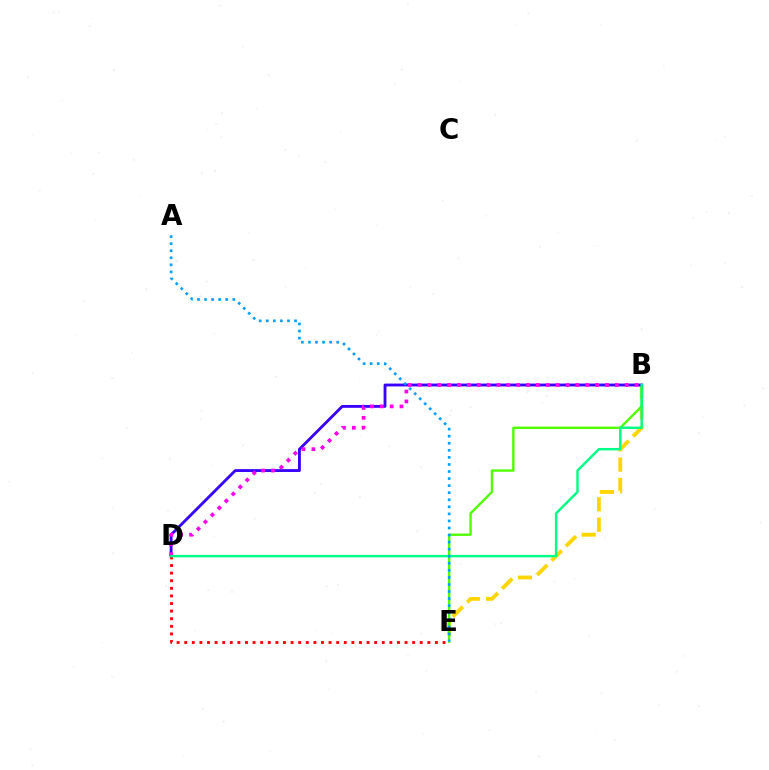{('B', 'E'): [{'color': '#ffd500', 'line_style': 'dashed', 'thickness': 2.76}, {'color': '#4fff00', 'line_style': 'solid', 'thickness': 1.71}], ('B', 'D'): [{'color': '#3700ff', 'line_style': 'solid', 'thickness': 2.05}, {'color': '#ff00ed', 'line_style': 'dotted', 'thickness': 2.68}, {'color': '#00ff86', 'line_style': 'solid', 'thickness': 1.75}], ('D', 'E'): [{'color': '#ff0000', 'line_style': 'dotted', 'thickness': 2.06}], ('A', 'E'): [{'color': '#009eff', 'line_style': 'dotted', 'thickness': 1.92}]}